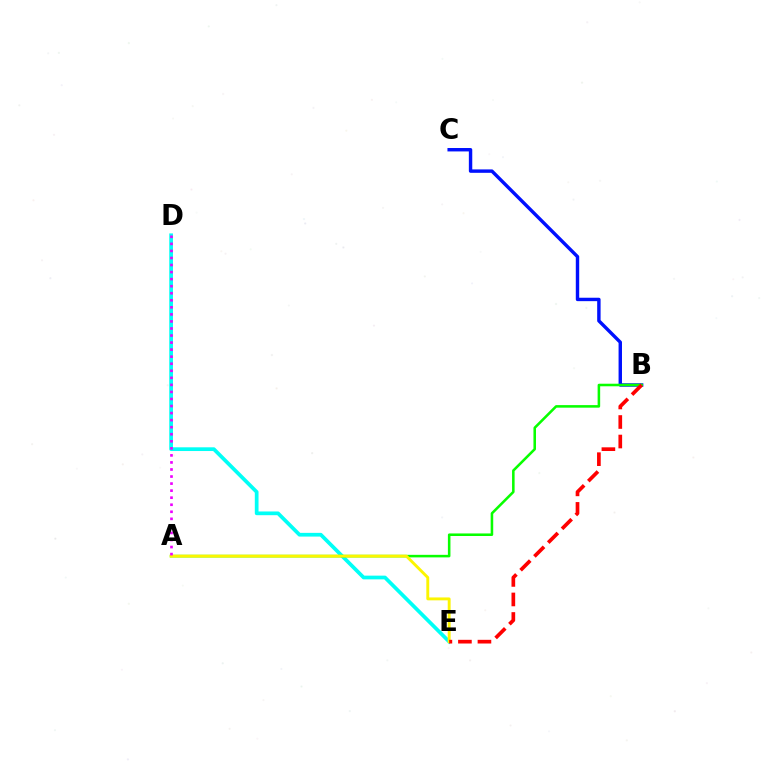{('D', 'E'): [{'color': '#00fff6', 'line_style': 'solid', 'thickness': 2.68}], ('B', 'C'): [{'color': '#0010ff', 'line_style': 'solid', 'thickness': 2.46}], ('A', 'B'): [{'color': '#08ff00', 'line_style': 'solid', 'thickness': 1.84}], ('A', 'E'): [{'color': '#fcf500', 'line_style': 'solid', 'thickness': 2.08}], ('A', 'D'): [{'color': '#ee00ff', 'line_style': 'dotted', 'thickness': 1.92}], ('B', 'E'): [{'color': '#ff0000', 'line_style': 'dashed', 'thickness': 2.65}]}